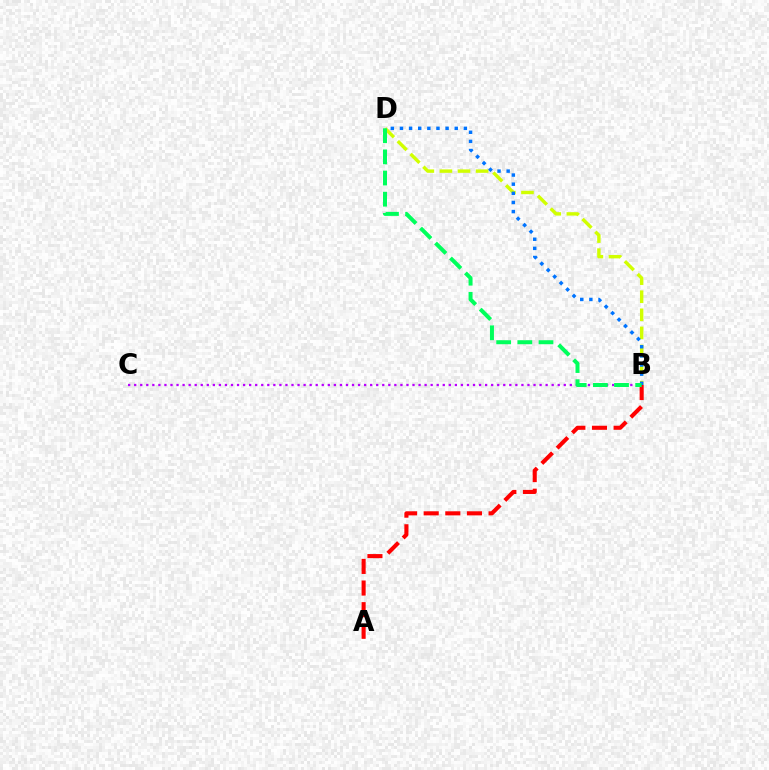{('B', 'D'): [{'color': '#d1ff00', 'line_style': 'dashed', 'thickness': 2.46}, {'color': '#0074ff', 'line_style': 'dotted', 'thickness': 2.48}, {'color': '#00ff5c', 'line_style': 'dashed', 'thickness': 2.87}], ('A', 'B'): [{'color': '#ff0000', 'line_style': 'dashed', 'thickness': 2.94}], ('B', 'C'): [{'color': '#b900ff', 'line_style': 'dotted', 'thickness': 1.64}]}